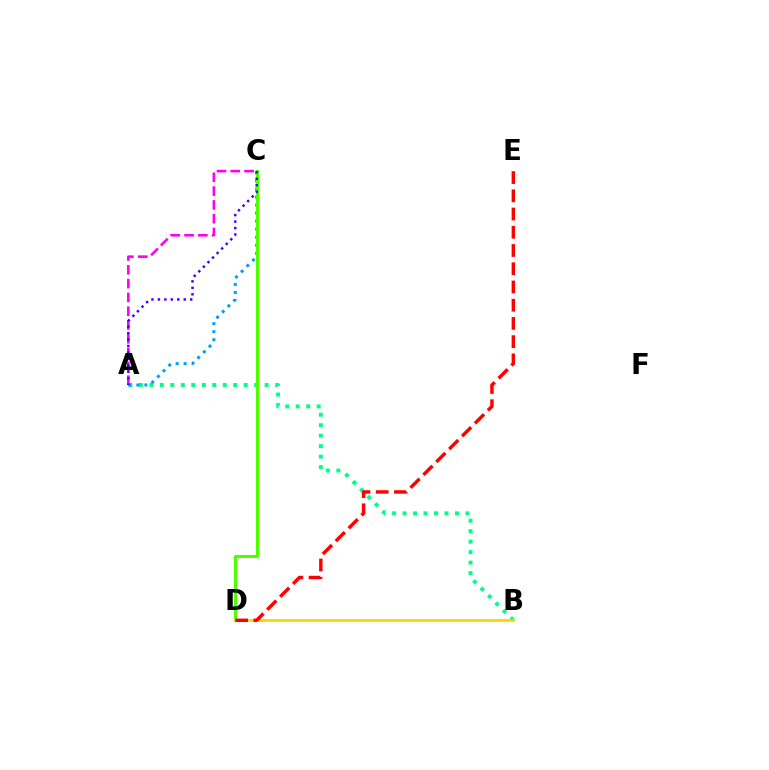{('A', 'B'): [{'color': '#00ff86', 'line_style': 'dotted', 'thickness': 2.85}], ('A', 'C'): [{'color': '#009eff', 'line_style': 'dotted', 'thickness': 2.18}, {'color': '#ff00ed', 'line_style': 'dashed', 'thickness': 1.87}, {'color': '#3700ff', 'line_style': 'dotted', 'thickness': 1.75}], ('C', 'D'): [{'color': '#4fff00', 'line_style': 'solid', 'thickness': 2.21}], ('B', 'D'): [{'color': '#ffd500', 'line_style': 'solid', 'thickness': 2.02}], ('D', 'E'): [{'color': '#ff0000', 'line_style': 'dashed', 'thickness': 2.48}]}